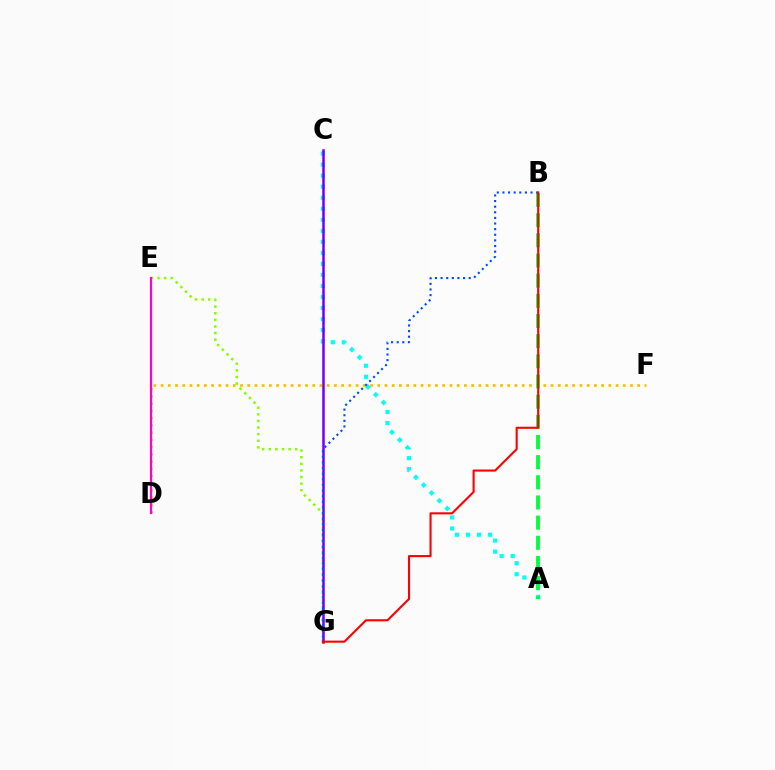{('D', 'F'): [{'color': '#ffbd00', 'line_style': 'dotted', 'thickness': 1.96}], ('A', 'C'): [{'color': '#00fff6', 'line_style': 'dotted', 'thickness': 3.0}], ('E', 'G'): [{'color': '#84ff00', 'line_style': 'dotted', 'thickness': 1.8}], ('A', 'B'): [{'color': '#00ff39', 'line_style': 'dashed', 'thickness': 2.74}], ('C', 'G'): [{'color': '#7200ff', 'line_style': 'solid', 'thickness': 1.82}], ('B', 'G'): [{'color': '#004bff', 'line_style': 'dotted', 'thickness': 1.53}, {'color': '#ff0000', 'line_style': 'solid', 'thickness': 1.51}], ('D', 'E'): [{'color': '#ff00cf', 'line_style': 'solid', 'thickness': 1.57}]}